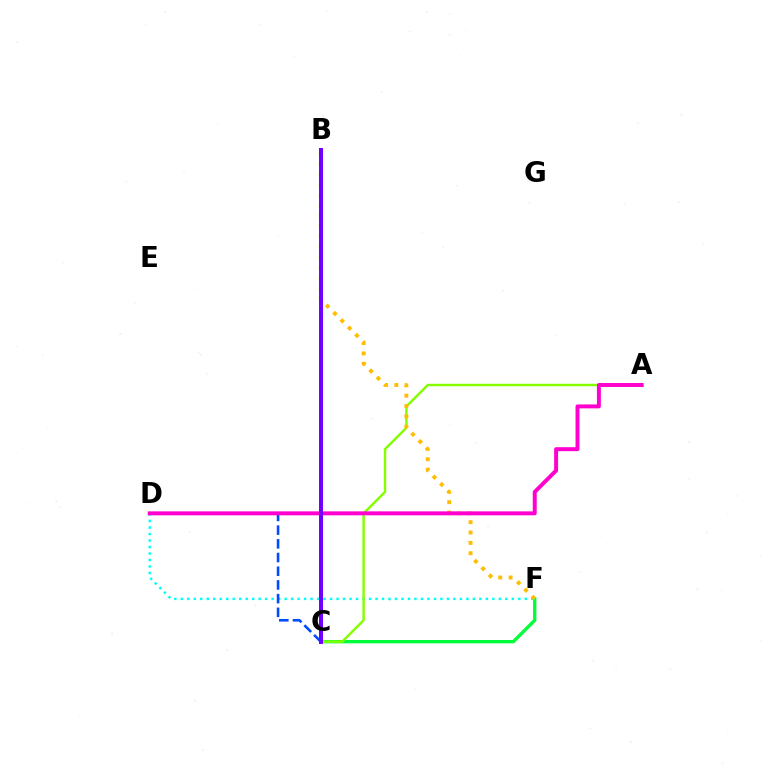{('B', 'C'): [{'color': '#ff0000', 'line_style': 'solid', 'thickness': 2.85}, {'color': '#7200ff', 'line_style': 'solid', 'thickness': 2.88}], ('D', 'F'): [{'color': '#00fff6', 'line_style': 'dotted', 'thickness': 1.76}], ('C', 'F'): [{'color': '#00ff39', 'line_style': 'solid', 'thickness': 2.41}], ('A', 'C'): [{'color': '#84ff00', 'line_style': 'solid', 'thickness': 1.76}], ('B', 'F'): [{'color': '#ffbd00', 'line_style': 'dotted', 'thickness': 2.81}], ('C', 'D'): [{'color': '#004bff', 'line_style': 'dashed', 'thickness': 1.86}], ('A', 'D'): [{'color': '#ff00cf', 'line_style': 'solid', 'thickness': 2.85}]}